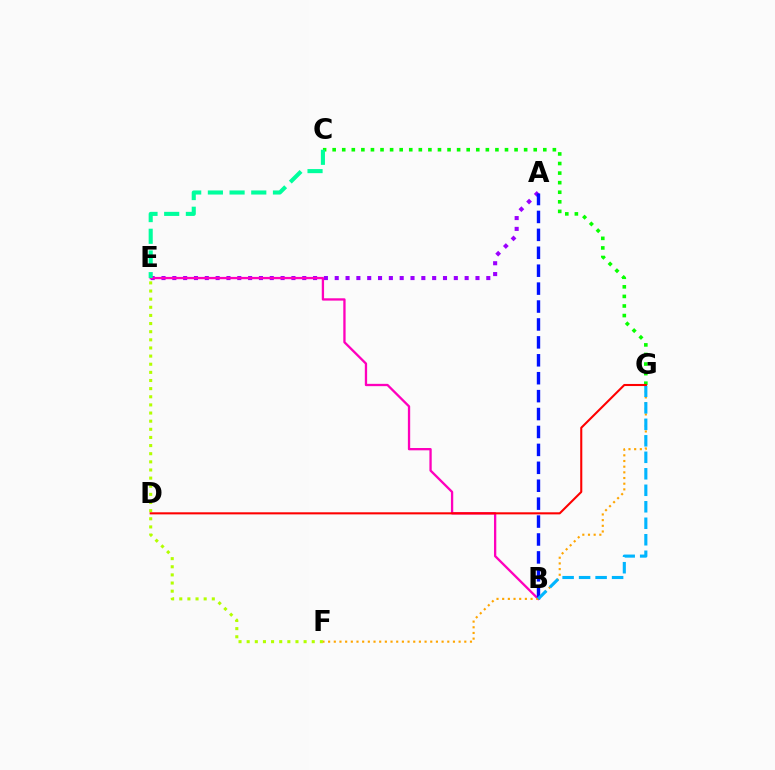{('E', 'F'): [{'color': '#b3ff00', 'line_style': 'dotted', 'thickness': 2.21}], ('A', 'E'): [{'color': '#9b00ff', 'line_style': 'dotted', 'thickness': 2.94}], ('B', 'E'): [{'color': '#ff00bd', 'line_style': 'solid', 'thickness': 1.66}], ('C', 'G'): [{'color': '#08ff00', 'line_style': 'dotted', 'thickness': 2.6}], ('A', 'B'): [{'color': '#0010ff', 'line_style': 'dashed', 'thickness': 2.43}], ('F', 'G'): [{'color': '#ffa500', 'line_style': 'dotted', 'thickness': 1.54}], ('B', 'G'): [{'color': '#00b5ff', 'line_style': 'dashed', 'thickness': 2.24}], ('C', 'E'): [{'color': '#00ff9d', 'line_style': 'dashed', 'thickness': 2.95}], ('D', 'G'): [{'color': '#ff0000', 'line_style': 'solid', 'thickness': 1.5}]}